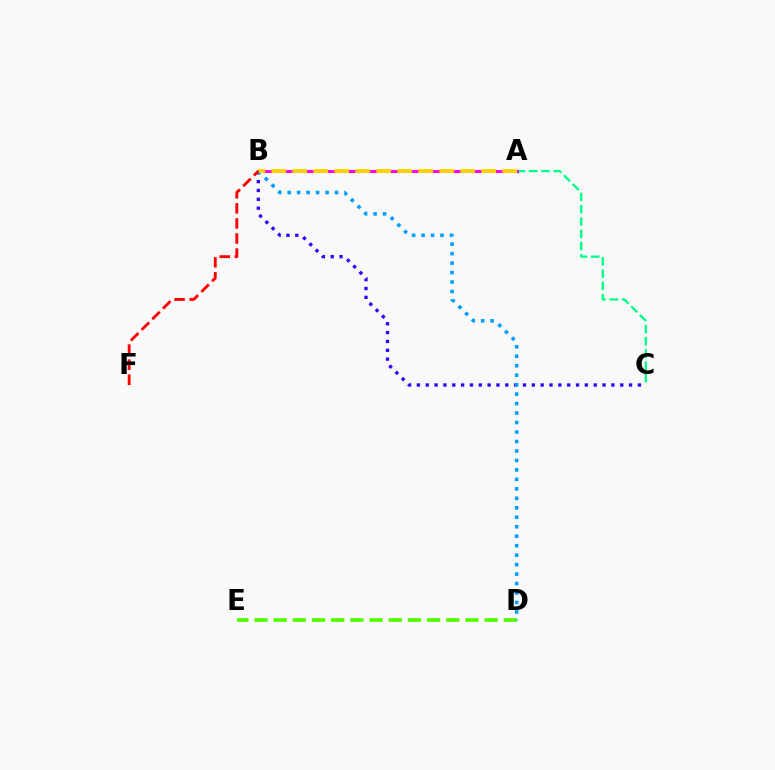{('D', 'E'): [{'color': '#4fff00', 'line_style': 'dashed', 'thickness': 2.61}], ('B', 'C'): [{'color': '#3700ff', 'line_style': 'dotted', 'thickness': 2.4}], ('A', 'C'): [{'color': '#00ff86', 'line_style': 'dashed', 'thickness': 1.67}], ('A', 'B'): [{'color': '#ff00ed', 'line_style': 'solid', 'thickness': 2.14}, {'color': '#ffd500', 'line_style': 'dashed', 'thickness': 2.85}], ('B', 'D'): [{'color': '#009eff', 'line_style': 'dotted', 'thickness': 2.57}], ('B', 'F'): [{'color': '#ff0000', 'line_style': 'dashed', 'thickness': 2.05}]}